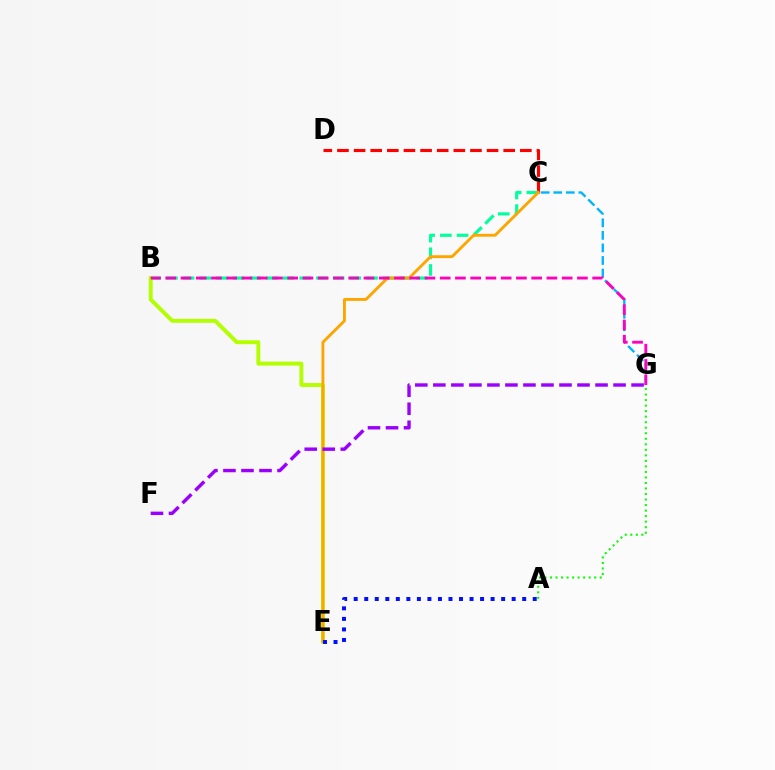{('C', 'D'): [{'color': '#ff0000', 'line_style': 'dashed', 'thickness': 2.26}], ('B', 'C'): [{'color': '#00ff9d', 'line_style': 'dashed', 'thickness': 2.26}], ('B', 'E'): [{'color': '#b3ff00', 'line_style': 'solid', 'thickness': 2.81}], ('C', 'E'): [{'color': '#ffa500', 'line_style': 'solid', 'thickness': 2.07}], ('C', 'G'): [{'color': '#00b5ff', 'line_style': 'dashed', 'thickness': 1.71}], ('A', 'G'): [{'color': '#08ff00', 'line_style': 'dotted', 'thickness': 1.5}], ('A', 'E'): [{'color': '#0010ff', 'line_style': 'dotted', 'thickness': 2.86}], ('B', 'G'): [{'color': '#ff00bd', 'line_style': 'dashed', 'thickness': 2.07}], ('F', 'G'): [{'color': '#9b00ff', 'line_style': 'dashed', 'thickness': 2.45}]}